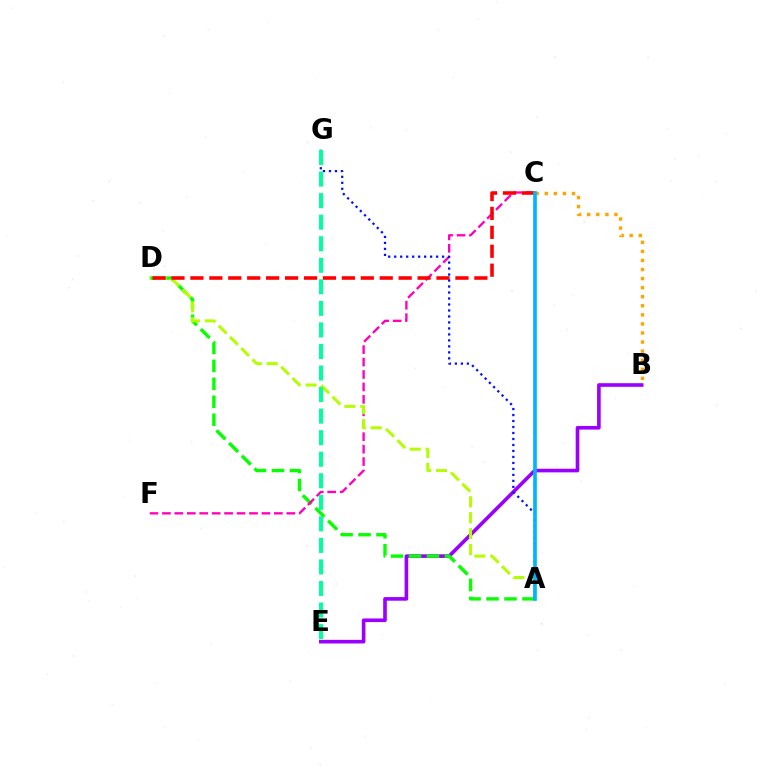{('B', 'E'): [{'color': '#9b00ff', 'line_style': 'solid', 'thickness': 2.61}], ('A', 'D'): [{'color': '#08ff00', 'line_style': 'dashed', 'thickness': 2.44}, {'color': '#b3ff00', 'line_style': 'dashed', 'thickness': 2.16}], ('C', 'F'): [{'color': '#ff00bd', 'line_style': 'dashed', 'thickness': 1.69}], ('B', 'C'): [{'color': '#ffa500', 'line_style': 'dotted', 'thickness': 2.46}], ('C', 'D'): [{'color': '#ff0000', 'line_style': 'dashed', 'thickness': 2.57}], ('A', 'G'): [{'color': '#0010ff', 'line_style': 'dotted', 'thickness': 1.63}], ('E', 'G'): [{'color': '#00ff9d', 'line_style': 'dashed', 'thickness': 2.93}], ('A', 'C'): [{'color': '#00b5ff', 'line_style': 'solid', 'thickness': 2.63}]}